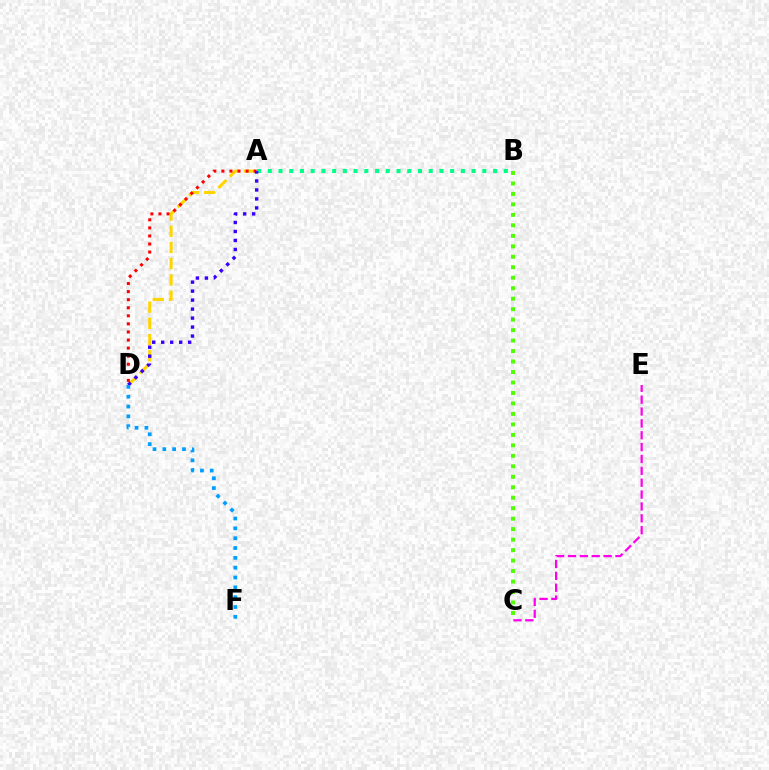{('C', 'E'): [{'color': '#ff00ed', 'line_style': 'dashed', 'thickness': 1.61}], ('A', 'B'): [{'color': '#00ff86', 'line_style': 'dotted', 'thickness': 2.92}], ('A', 'D'): [{'color': '#ffd500', 'line_style': 'dashed', 'thickness': 2.2}, {'color': '#ff0000', 'line_style': 'dotted', 'thickness': 2.19}, {'color': '#3700ff', 'line_style': 'dotted', 'thickness': 2.44}], ('B', 'C'): [{'color': '#4fff00', 'line_style': 'dotted', 'thickness': 2.85}], ('D', 'F'): [{'color': '#009eff', 'line_style': 'dotted', 'thickness': 2.67}]}